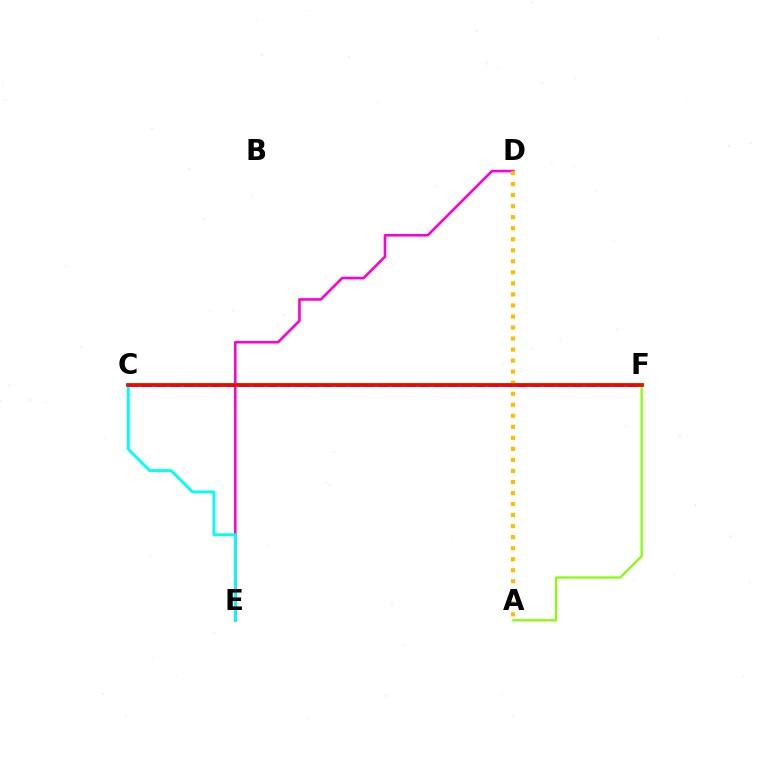{('D', 'E'): [{'color': '#ff00cf', 'line_style': 'solid', 'thickness': 1.88}], ('C', 'F'): [{'color': '#004bff', 'line_style': 'solid', 'thickness': 2.72}, {'color': '#00ff39', 'line_style': 'solid', 'thickness': 2.84}, {'color': '#7200ff', 'line_style': 'dashed', 'thickness': 1.88}, {'color': '#ff0000', 'line_style': 'solid', 'thickness': 2.54}], ('C', 'E'): [{'color': '#00fff6', 'line_style': 'solid', 'thickness': 2.05}], ('A', 'F'): [{'color': '#84ff00', 'line_style': 'solid', 'thickness': 1.6}], ('A', 'D'): [{'color': '#ffbd00', 'line_style': 'dotted', 'thickness': 3.0}]}